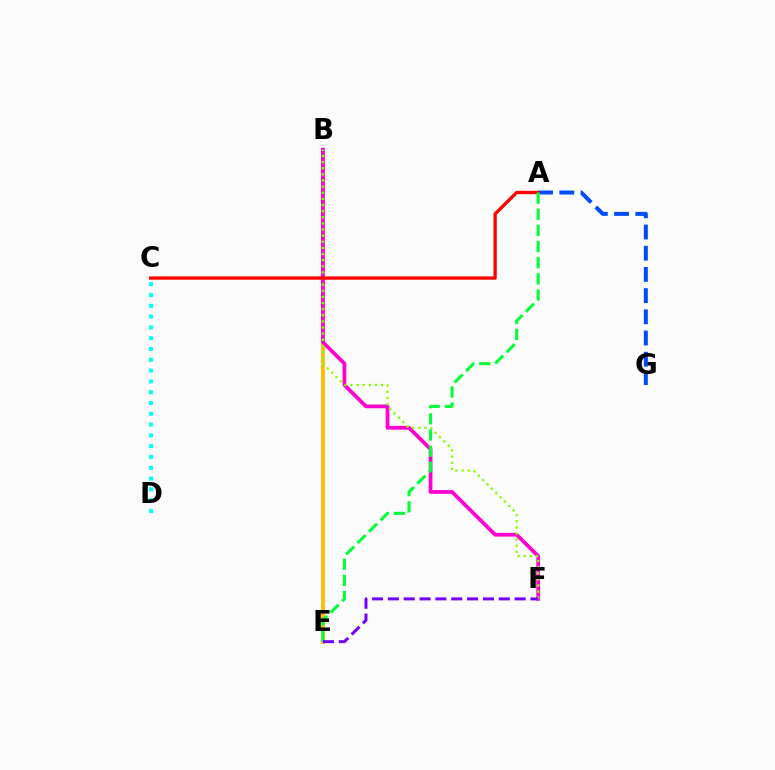{('C', 'D'): [{'color': '#00fff6', 'line_style': 'dotted', 'thickness': 2.93}], ('B', 'E'): [{'color': '#ffbd00', 'line_style': 'solid', 'thickness': 2.75}], ('A', 'G'): [{'color': '#004bff', 'line_style': 'dashed', 'thickness': 2.88}], ('B', 'F'): [{'color': '#ff00cf', 'line_style': 'solid', 'thickness': 2.7}, {'color': '#84ff00', 'line_style': 'dotted', 'thickness': 1.66}], ('A', 'C'): [{'color': '#ff0000', 'line_style': 'solid', 'thickness': 2.39}], ('A', 'E'): [{'color': '#00ff39', 'line_style': 'dashed', 'thickness': 2.19}], ('E', 'F'): [{'color': '#7200ff', 'line_style': 'dashed', 'thickness': 2.15}]}